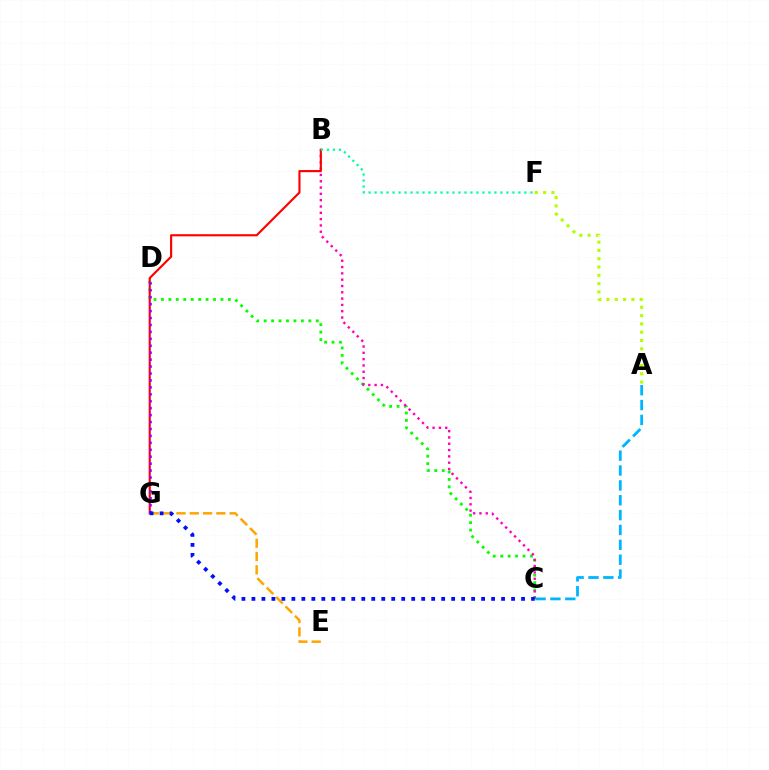{('A', 'F'): [{'color': '#b3ff00', 'line_style': 'dotted', 'thickness': 2.26}], ('C', 'D'): [{'color': '#08ff00', 'line_style': 'dotted', 'thickness': 2.02}], ('E', 'G'): [{'color': '#ffa500', 'line_style': 'dashed', 'thickness': 1.81}], ('B', 'C'): [{'color': '#ff00bd', 'line_style': 'dotted', 'thickness': 1.71}], ('B', 'G'): [{'color': '#ff0000', 'line_style': 'solid', 'thickness': 1.54}], ('D', 'G'): [{'color': '#9b00ff', 'line_style': 'dotted', 'thickness': 1.88}], ('C', 'G'): [{'color': '#0010ff', 'line_style': 'dotted', 'thickness': 2.71}], ('A', 'C'): [{'color': '#00b5ff', 'line_style': 'dashed', 'thickness': 2.02}], ('B', 'F'): [{'color': '#00ff9d', 'line_style': 'dotted', 'thickness': 1.63}]}